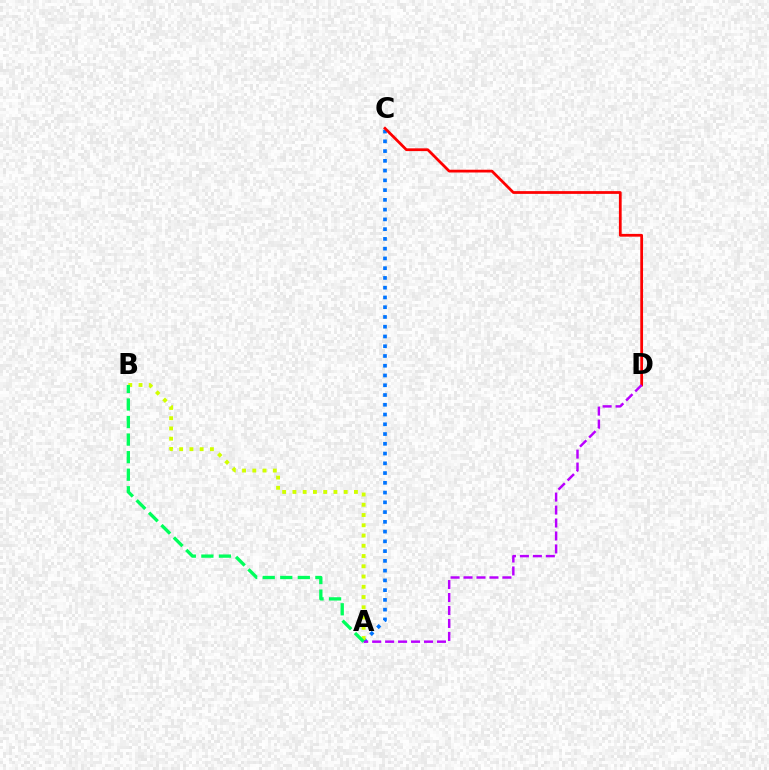{('A', 'C'): [{'color': '#0074ff', 'line_style': 'dotted', 'thickness': 2.65}], ('C', 'D'): [{'color': '#ff0000', 'line_style': 'solid', 'thickness': 1.99}], ('A', 'D'): [{'color': '#b900ff', 'line_style': 'dashed', 'thickness': 1.76}], ('A', 'B'): [{'color': '#d1ff00', 'line_style': 'dotted', 'thickness': 2.79}, {'color': '#00ff5c', 'line_style': 'dashed', 'thickness': 2.38}]}